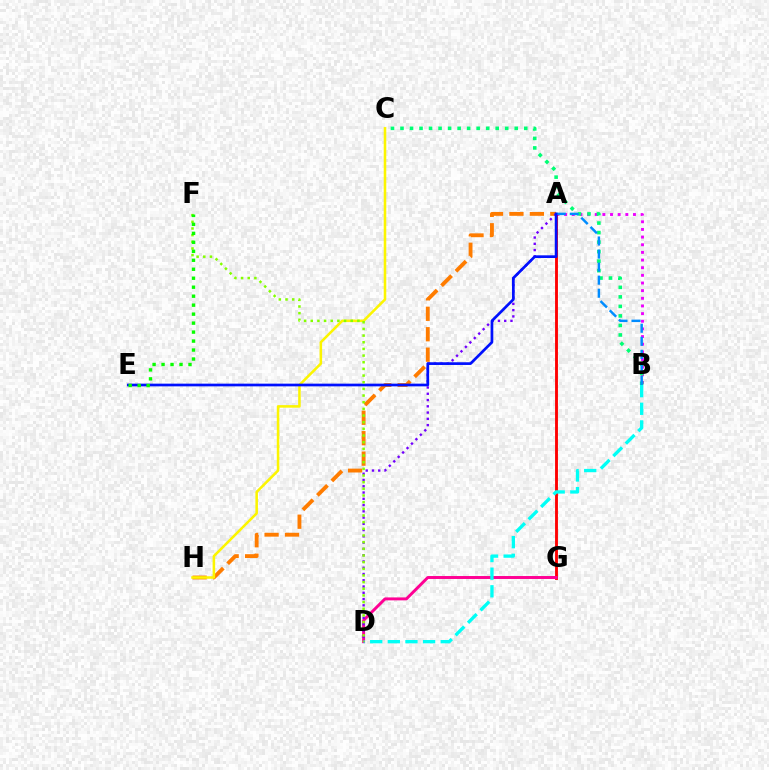{('A', 'B'): [{'color': '#ee00ff', 'line_style': 'dotted', 'thickness': 2.08}, {'color': '#008cff', 'line_style': 'dashed', 'thickness': 1.77}], ('B', 'C'): [{'color': '#00ff74', 'line_style': 'dotted', 'thickness': 2.59}], ('A', 'H'): [{'color': '#ff7c00', 'line_style': 'dashed', 'thickness': 2.78}], ('A', 'G'): [{'color': '#ff0000', 'line_style': 'solid', 'thickness': 2.06}], ('D', 'G'): [{'color': '#ff0094', 'line_style': 'solid', 'thickness': 2.12}], ('A', 'D'): [{'color': '#7200ff', 'line_style': 'dotted', 'thickness': 1.7}], ('C', 'H'): [{'color': '#fcf500', 'line_style': 'solid', 'thickness': 1.84}], ('B', 'D'): [{'color': '#00fff6', 'line_style': 'dashed', 'thickness': 2.4}], ('A', 'E'): [{'color': '#0010ff', 'line_style': 'solid', 'thickness': 1.95}], ('D', 'F'): [{'color': '#84ff00', 'line_style': 'dotted', 'thickness': 1.81}], ('E', 'F'): [{'color': '#08ff00', 'line_style': 'dotted', 'thickness': 2.44}]}